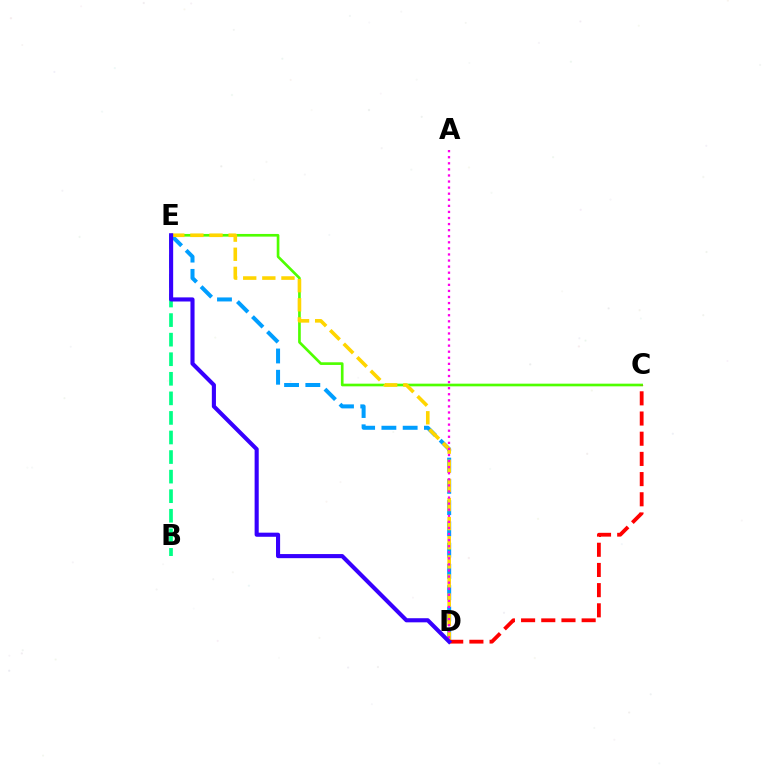{('B', 'E'): [{'color': '#00ff86', 'line_style': 'dashed', 'thickness': 2.66}], ('D', 'E'): [{'color': '#009eff', 'line_style': 'dashed', 'thickness': 2.89}, {'color': '#ffd500', 'line_style': 'dashed', 'thickness': 2.6}, {'color': '#3700ff', 'line_style': 'solid', 'thickness': 2.96}], ('C', 'E'): [{'color': '#4fff00', 'line_style': 'solid', 'thickness': 1.92}], ('C', 'D'): [{'color': '#ff0000', 'line_style': 'dashed', 'thickness': 2.74}], ('A', 'D'): [{'color': '#ff00ed', 'line_style': 'dotted', 'thickness': 1.65}]}